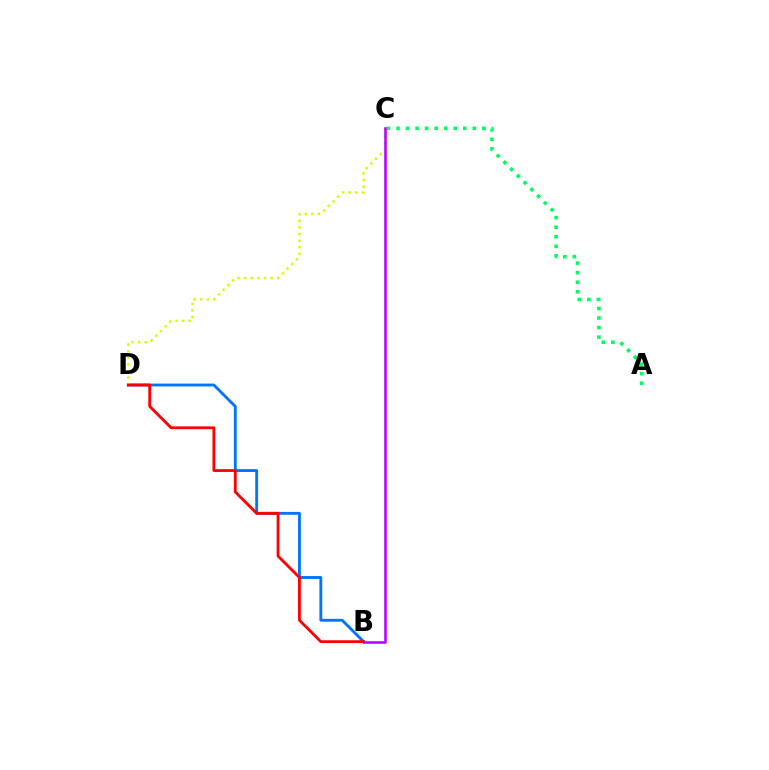{('B', 'D'): [{'color': '#0074ff', 'line_style': 'solid', 'thickness': 2.05}, {'color': '#ff0000', 'line_style': 'solid', 'thickness': 2.03}], ('A', 'C'): [{'color': '#00ff5c', 'line_style': 'dotted', 'thickness': 2.59}], ('C', 'D'): [{'color': '#d1ff00', 'line_style': 'dotted', 'thickness': 1.79}], ('B', 'C'): [{'color': '#b900ff', 'line_style': 'solid', 'thickness': 1.84}]}